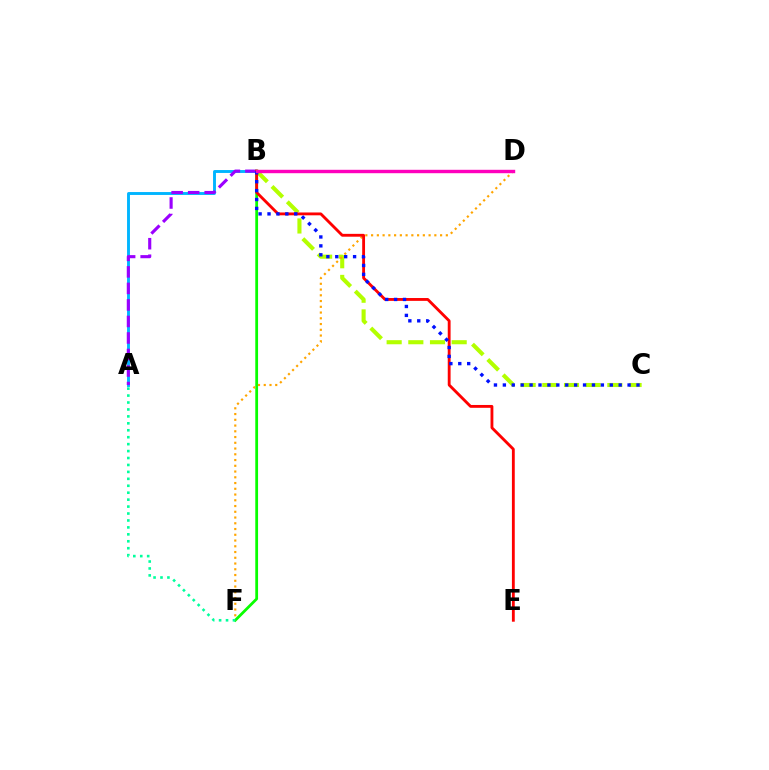{('A', 'B'): [{'color': '#00b5ff', 'line_style': 'solid', 'thickness': 2.09}, {'color': '#9b00ff', 'line_style': 'dashed', 'thickness': 2.24}], ('B', 'F'): [{'color': '#08ff00', 'line_style': 'solid', 'thickness': 2.0}], ('B', 'C'): [{'color': '#b3ff00', 'line_style': 'dashed', 'thickness': 2.94}, {'color': '#0010ff', 'line_style': 'dotted', 'thickness': 2.42}], ('D', 'F'): [{'color': '#ffa500', 'line_style': 'dotted', 'thickness': 1.56}], ('B', 'E'): [{'color': '#ff0000', 'line_style': 'solid', 'thickness': 2.05}], ('A', 'F'): [{'color': '#00ff9d', 'line_style': 'dotted', 'thickness': 1.89}], ('B', 'D'): [{'color': '#ff00bd', 'line_style': 'solid', 'thickness': 2.45}]}